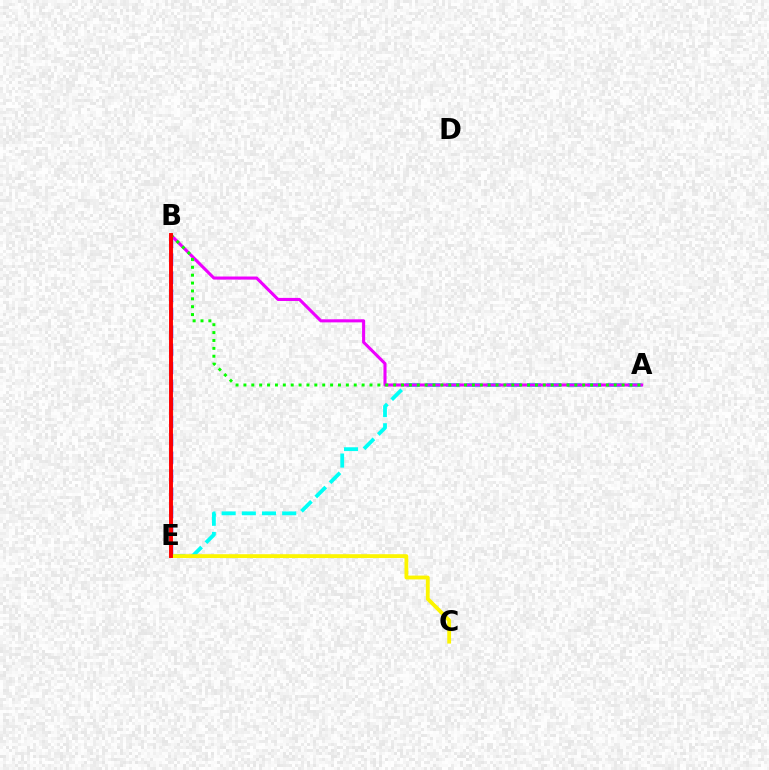{('B', 'E'): [{'color': '#0010ff', 'line_style': 'dashed', 'thickness': 2.45}, {'color': '#ff0000', 'line_style': 'solid', 'thickness': 2.82}], ('A', 'E'): [{'color': '#00fff6', 'line_style': 'dashed', 'thickness': 2.74}], ('A', 'B'): [{'color': '#ee00ff', 'line_style': 'solid', 'thickness': 2.22}, {'color': '#08ff00', 'line_style': 'dotted', 'thickness': 2.14}], ('C', 'E'): [{'color': '#fcf500', 'line_style': 'solid', 'thickness': 2.75}]}